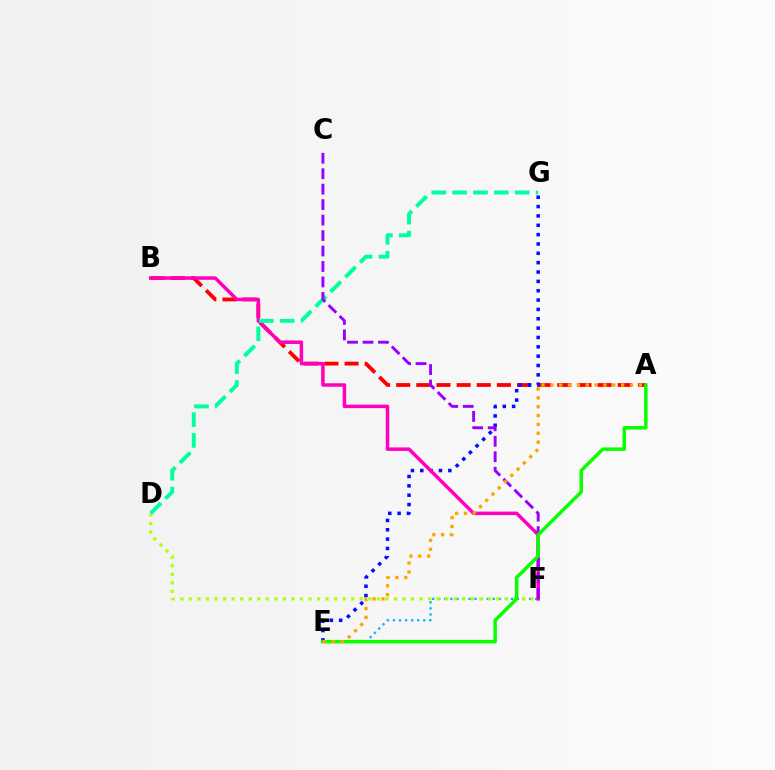{('A', 'B'): [{'color': '#ff0000', 'line_style': 'dashed', 'thickness': 2.74}], ('E', 'F'): [{'color': '#00b5ff', 'line_style': 'dotted', 'thickness': 1.65}], ('E', 'G'): [{'color': '#0010ff', 'line_style': 'dotted', 'thickness': 2.54}], ('D', 'F'): [{'color': '#b3ff00', 'line_style': 'dotted', 'thickness': 2.32}], ('B', 'F'): [{'color': '#ff00bd', 'line_style': 'solid', 'thickness': 2.52}], ('D', 'G'): [{'color': '#00ff9d', 'line_style': 'dashed', 'thickness': 2.84}], ('C', 'F'): [{'color': '#9b00ff', 'line_style': 'dashed', 'thickness': 2.1}], ('A', 'E'): [{'color': '#08ff00', 'line_style': 'solid', 'thickness': 2.5}, {'color': '#ffa500', 'line_style': 'dotted', 'thickness': 2.4}]}